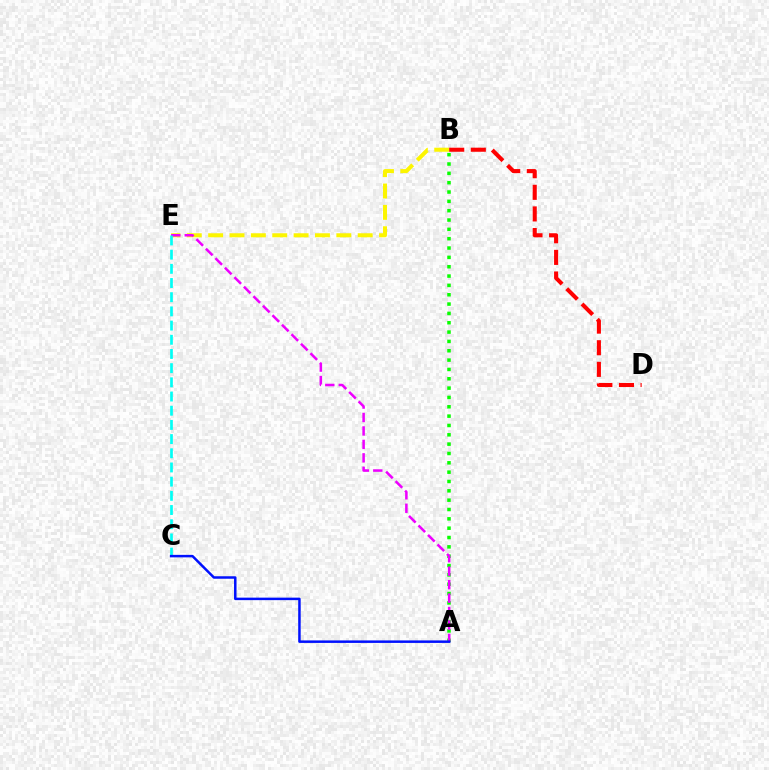{('A', 'B'): [{'color': '#08ff00', 'line_style': 'dotted', 'thickness': 2.54}], ('B', 'E'): [{'color': '#fcf500', 'line_style': 'dashed', 'thickness': 2.9}], ('A', 'E'): [{'color': '#ee00ff', 'line_style': 'dashed', 'thickness': 1.83}], ('C', 'E'): [{'color': '#00fff6', 'line_style': 'dashed', 'thickness': 1.93}], ('B', 'D'): [{'color': '#ff0000', 'line_style': 'dashed', 'thickness': 2.94}], ('A', 'C'): [{'color': '#0010ff', 'line_style': 'solid', 'thickness': 1.8}]}